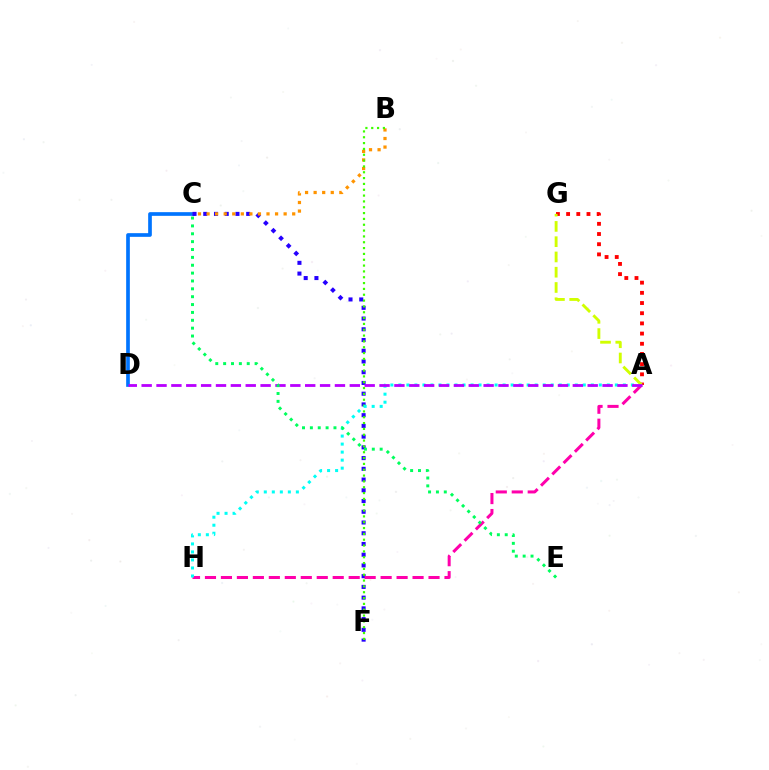{('C', 'D'): [{'color': '#0074ff', 'line_style': 'solid', 'thickness': 2.65}], ('C', 'F'): [{'color': '#2500ff', 'line_style': 'dotted', 'thickness': 2.92}], ('B', 'C'): [{'color': '#ff9400', 'line_style': 'dotted', 'thickness': 2.33}], ('A', 'G'): [{'color': '#ff0000', 'line_style': 'dotted', 'thickness': 2.77}, {'color': '#d1ff00', 'line_style': 'dashed', 'thickness': 2.07}], ('B', 'F'): [{'color': '#3dff00', 'line_style': 'dotted', 'thickness': 1.58}], ('A', 'H'): [{'color': '#ff00ac', 'line_style': 'dashed', 'thickness': 2.17}, {'color': '#00fff6', 'line_style': 'dotted', 'thickness': 2.18}], ('A', 'D'): [{'color': '#b900ff', 'line_style': 'dashed', 'thickness': 2.02}], ('C', 'E'): [{'color': '#00ff5c', 'line_style': 'dotted', 'thickness': 2.14}]}